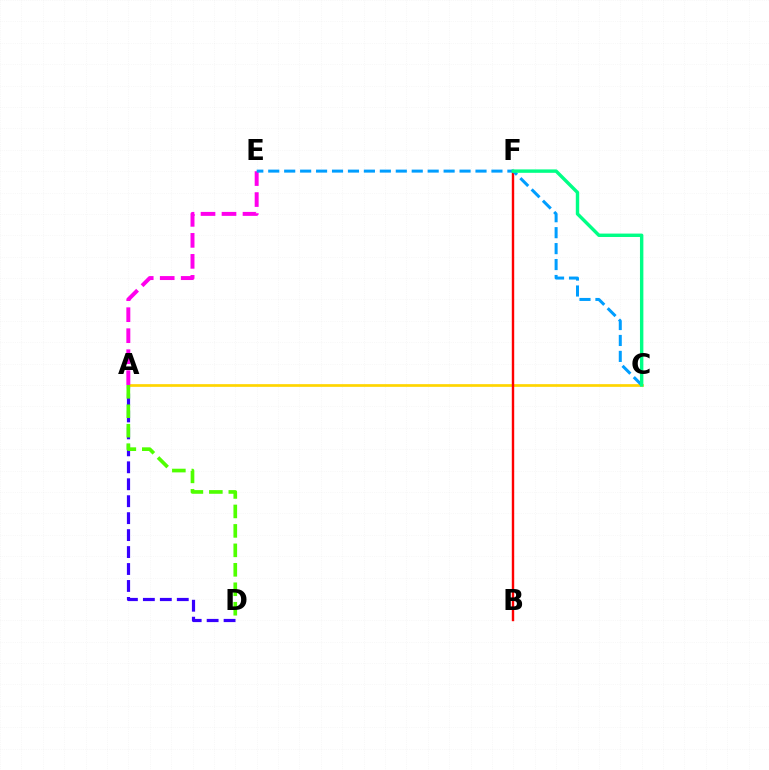{('A', 'D'): [{'color': '#3700ff', 'line_style': 'dashed', 'thickness': 2.3}, {'color': '#4fff00', 'line_style': 'dashed', 'thickness': 2.64}], ('A', 'C'): [{'color': '#ffd500', 'line_style': 'solid', 'thickness': 1.95}], ('B', 'F'): [{'color': '#ff0000', 'line_style': 'solid', 'thickness': 1.73}], ('A', 'E'): [{'color': '#ff00ed', 'line_style': 'dashed', 'thickness': 2.85}], ('C', 'E'): [{'color': '#009eff', 'line_style': 'dashed', 'thickness': 2.17}], ('C', 'F'): [{'color': '#00ff86', 'line_style': 'solid', 'thickness': 2.45}]}